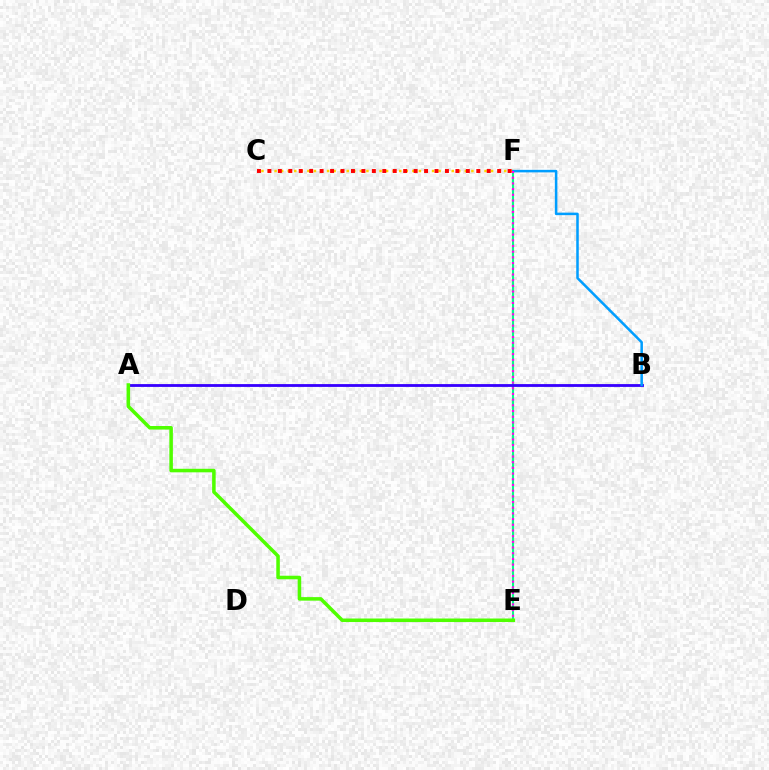{('E', 'F'): [{'color': '#00ff86', 'line_style': 'solid', 'thickness': 1.54}, {'color': '#ff00ed', 'line_style': 'dotted', 'thickness': 1.55}], ('A', 'B'): [{'color': '#3700ff', 'line_style': 'solid', 'thickness': 2.03}], ('C', 'F'): [{'color': '#ffd500', 'line_style': 'dotted', 'thickness': 1.78}, {'color': '#ff0000', 'line_style': 'dotted', 'thickness': 2.84}], ('B', 'F'): [{'color': '#009eff', 'line_style': 'solid', 'thickness': 1.82}], ('A', 'E'): [{'color': '#4fff00', 'line_style': 'solid', 'thickness': 2.55}]}